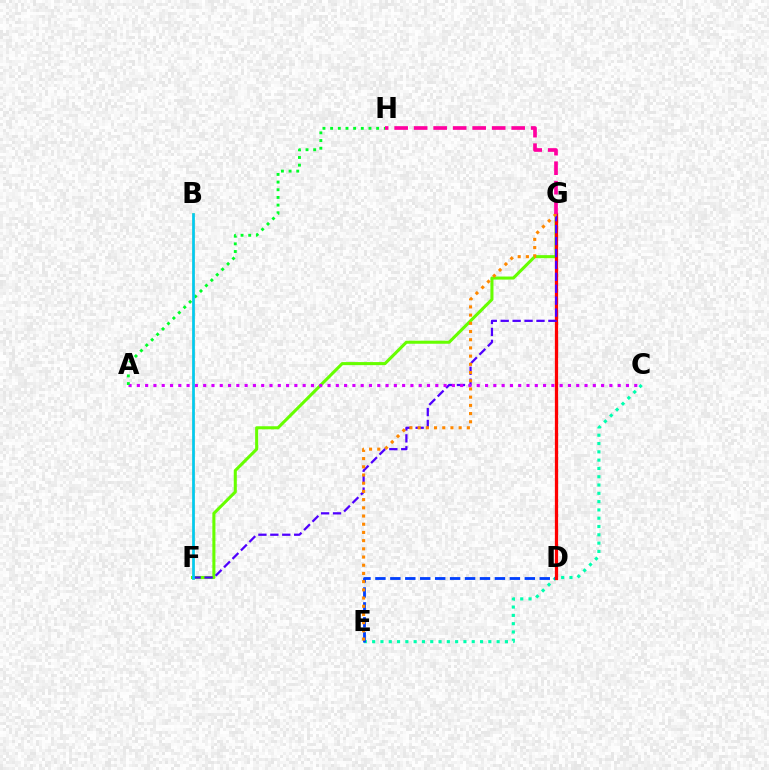{('C', 'E'): [{'color': '#00ffaf', 'line_style': 'dotted', 'thickness': 2.25}], ('D', 'E'): [{'color': '#003fff', 'line_style': 'dashed', 'thickness': 2.03}], ('B', 'F'): [{'color': '#eeff00', 'line_style': 'solid', 'thickness': 1.82}, {'color': '#00c7ff', 'line_style': 'solid', 'thickness': 1.92}], ('F', 'G'): [{'color': '#66ff00', 'line_style': 'solid', 'thickness': 2.2}, {'color': '#4f00ff', 'line_style': 'dashed', 'thickness': 1.62}], ('D', 'G'): [{'color': '#ff0000', 'line_style': 'solid', 'thickness': 2.35}], ('A', 'C'): [{'color': '#d600ff', 'line_style': 'dotted', 'thickness': 2.25}], ('A', 'H'): [{'color': '#00ff27', 'line_style': 'dotted', 'thickness': 2.08}], ('E', 'G'): [{'color': '#ff8800', 'line_style': 'dotted', 'thickness': 2.23}], ('G', 'H'): [{'color': '#ff00a0', 'line_style': 'dashed', 'thickness': 2.65}]}